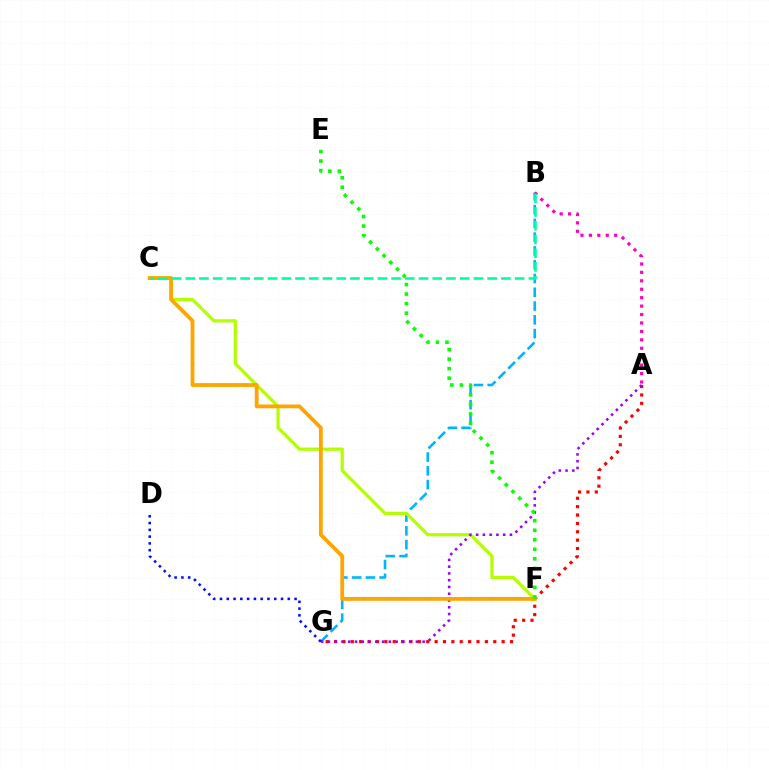{('A', 'G'): [{'color': '#ff0000', 'line_style': 'dotted', 'thickness': 2.28}, {'color': '#9b00ff', 'line_style': 'dotted', 'thickness': 1.84}], ('B', 'G'): [{'color': '#00b5ff', 'line_style': 'dashed', 'thickness': 1.87}], ('C', 'F'): [{'color': '#b3ff00', 'line_style': 'solid', 'thickness': 2.33}, {'color': '#ffa500', 'line_style': 'solid', 'thickness': 2.74}], ('D', 'G'): [{'color': '#0010ff', 'line_style': 'dotted', 'thickness': 1.84}], ('A', 'B'): [{'color': '#ff00bd', 'line_style': 'dotted', 'thickness': 2.29}], ('E', 'F'): [{'color': '#08ff00', 'line_style': 'dotted', 'thickness': 2.59}], ('B', 'C'): [{'color': '#00ff9d', 'line_style': 'dashed', 'thickness': 1.86}]}